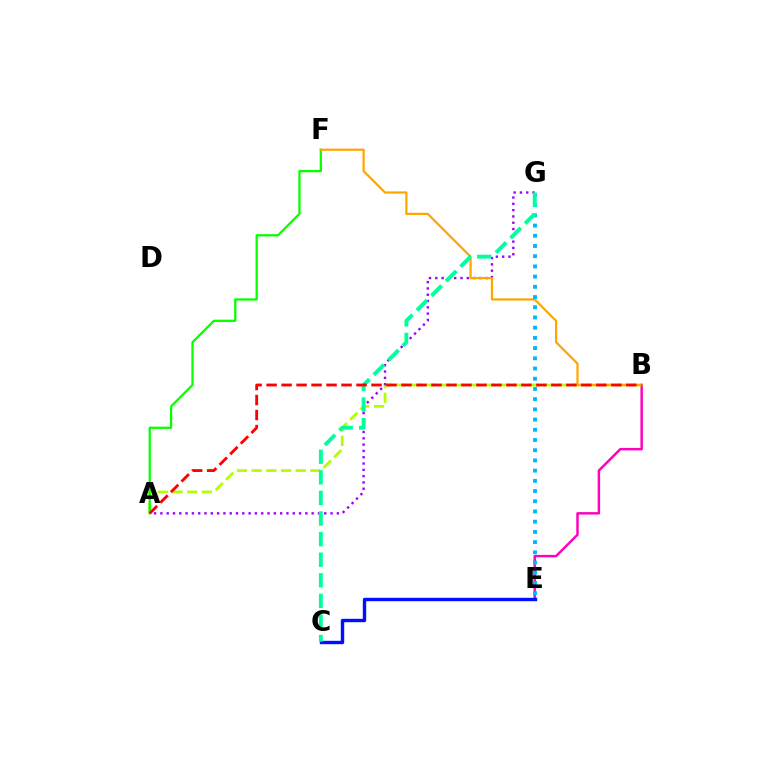{('B', 'E'): [{'color': '#ff00bd', 'line_style': 'solid', 'thickness': 1.76}], ('A', 'B'): [{'color': '#b3ff00', 'line_style': 'dashed', 'thickness': 1.99}, {'color': '#ff0000', 'line_style': 'dashed', 'thickness': 2.04}], ('A', 'G'): [{'color': '#9b00ff', 'line_style': 'dotted', 'thickness': 1.71}], ('A', 'F'): [{'color': '#08ff00', 'line_style': 'solid', 'thickness': 1.64}], ('B', 'F'): [{'color': '#ffa500', 'line_style': 'solid', 'thickness': 1.59}], ('C', 'E'): [{'color': '#0010ff', 'line_style': 'solid', 'thickness': 2.45}], ('E', 'G'): [{'color': '#00b5ff', 'line_style': 'dotted', 'thickness': 2.77}], ('C', 'G'): [{'color': '#00ff9d', 'line_style': 'dashed', 'thickness': 2.8}]}